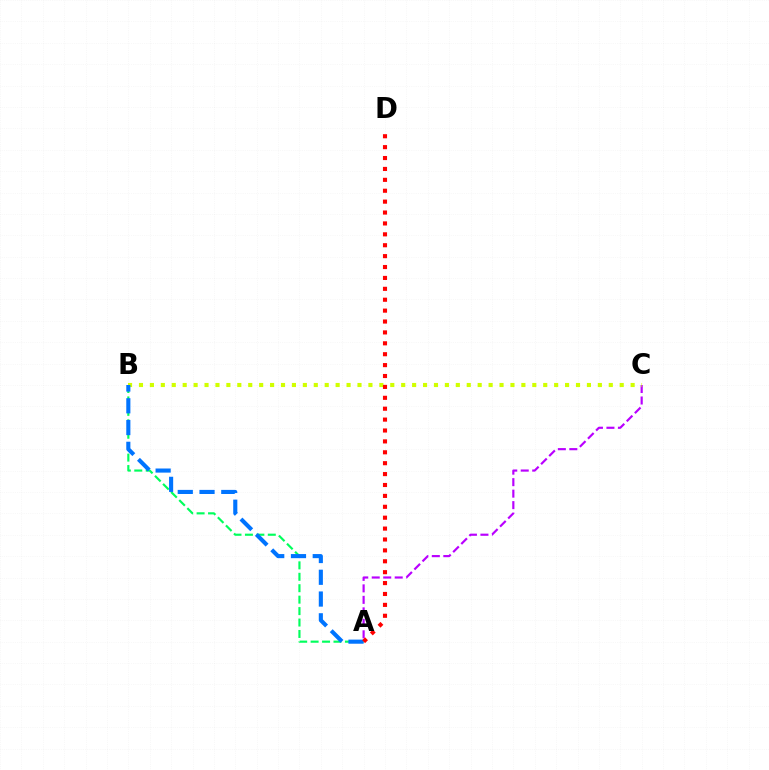{('A', 'C'): [{'color': '#b900ff', 'line_style': 'dashed', 'thickness': 1.56}], ('A', 'B'): [{'color': '#00ff5c', 'line_style': 'dashed', 'thickness': 1.55}, {'color': '#0074ff', 'line_style': 'dashed', 'thickness': 2.96}], ('B', 'C'): [{'color': '#d1ff00', 'line_style': 'dotted', 'thickness': 2.97}], ('A', 'D'): [{'color': '#ff0000', 'line_style': 'dotted', 'thickness': 2.96}]}